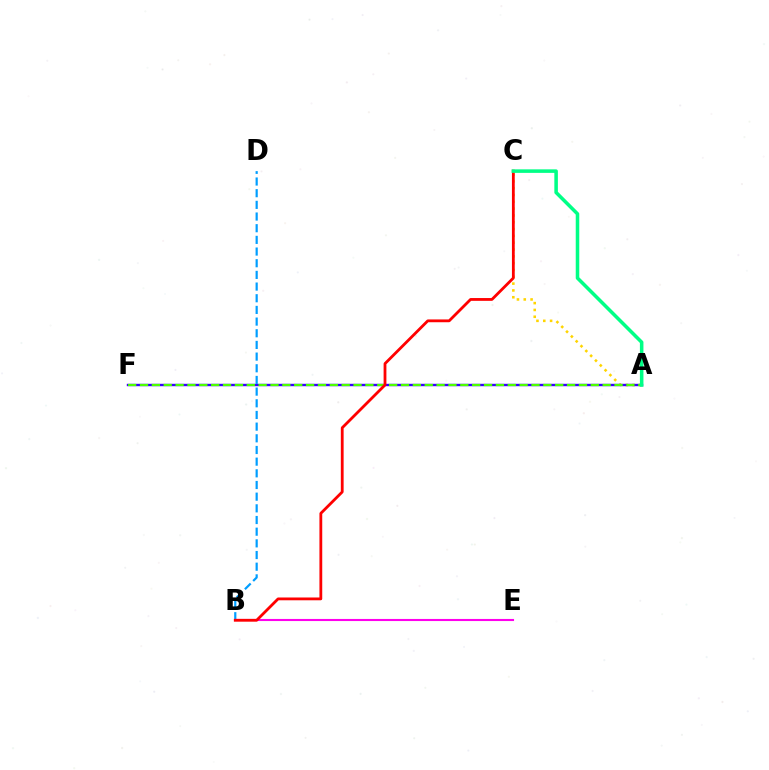{('A', 'C'): [{'color': '#ffd500', 'line_style': 'dotted', 'thickness': 1.85}, {'color': '#00ff86', 'line_style': 'solid', 'thickness': 2.54}], ('A', 'F'): [{'color': '#3700ff', 'line_style': 'solid', 'thickness': 1.73}, {'color': '#4fff00', 'line_style': 'dashed', 'thickness': 1.61}], ('B', 'D'): [{'color': '#009eff', 'line_style': 'dashed', 'thickness': 1.59}], ('B', 'E'): [{'color': '#ff00ed', 'line_style': 'solid', 'thickness': 1.52}], ('B', 'C'): [{'color': '#ff0000', 'line_style': 'solid', 'thickness': 2.02}]}